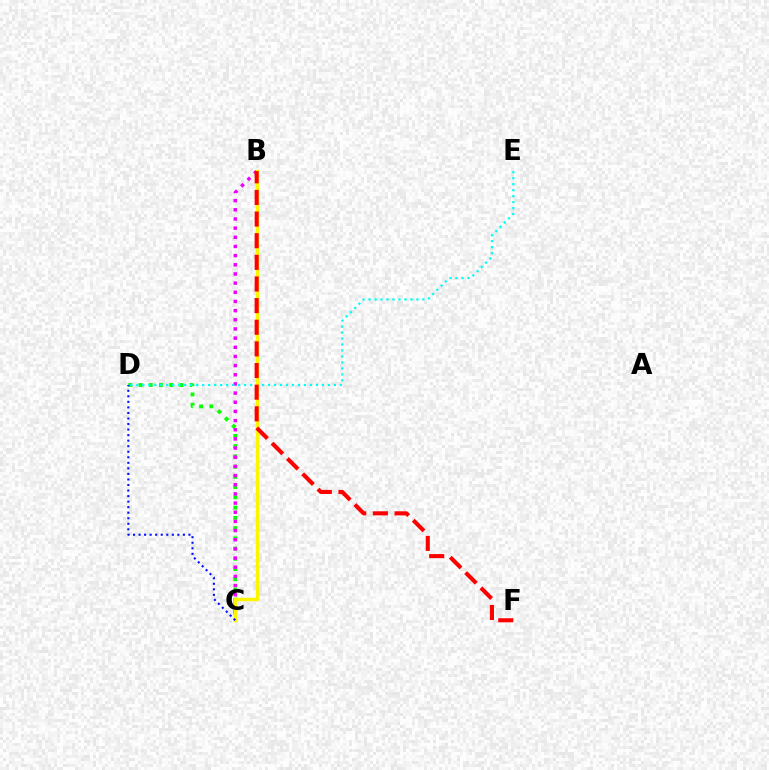{('C', 'D'): [{'color': '#08ff00', 'line_style': 'dotted', 'thickness': 2.78}, {'color': '#0010ff', 'line_style': 'dotted', 'thickness': 1.51}], ('B', 'C'): [{'color': '#ee00ff', 'line_style': 'dotted', 'thickness': 2.49}, {'color': '#fcf500', 'line_style': 'solid', 'thickness': 2.48}], ('D', 'E'): [{'color': '#00fff6', 'line_style': 'dotted', 'thickness': 1.63}], ('B', 'F'): [{'color': '#ff0000', 'line_style': 'dashed', 'thickness': 2.94}]}